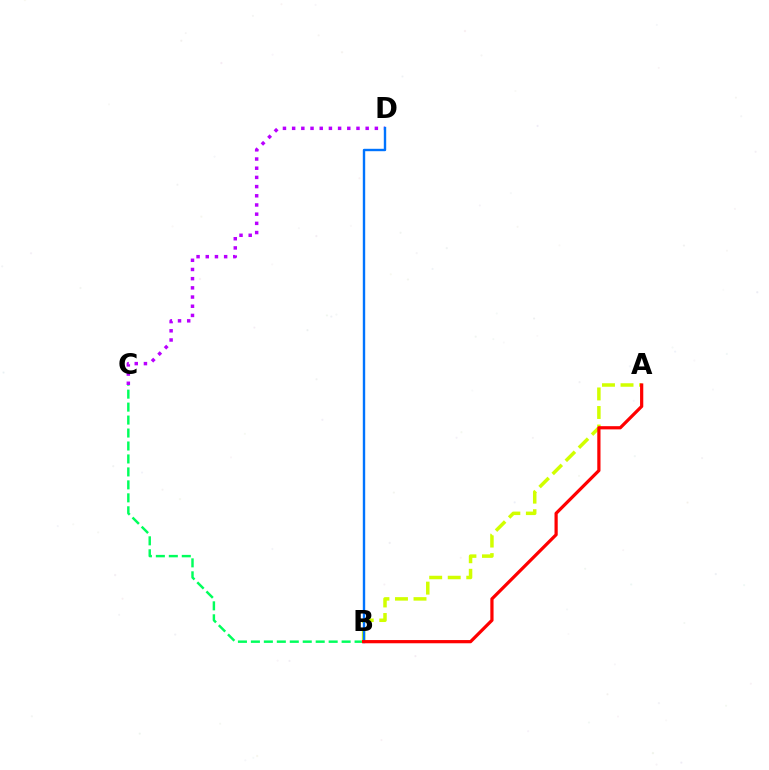{('B', 'C'): [{'color': '#00ff5c', 'line_style': 'dashed', 'thickness': 1.76}], ('A', 'B'): [{'color': '#d1ff00', 'line_style': 'dashed', 'thickness': 2.52}, {'color': '#ff0000', 'line_style': 'solid', 'thickness': 2.31}], ('C', 'D'): [{'color': '#b900ff', 'line_style': 'dotted', 'thickness': 2.5}], ('B', 'D'): [{'color': '#0074ff', 'line_style': 'solid', 'thickness': 1.73}]}